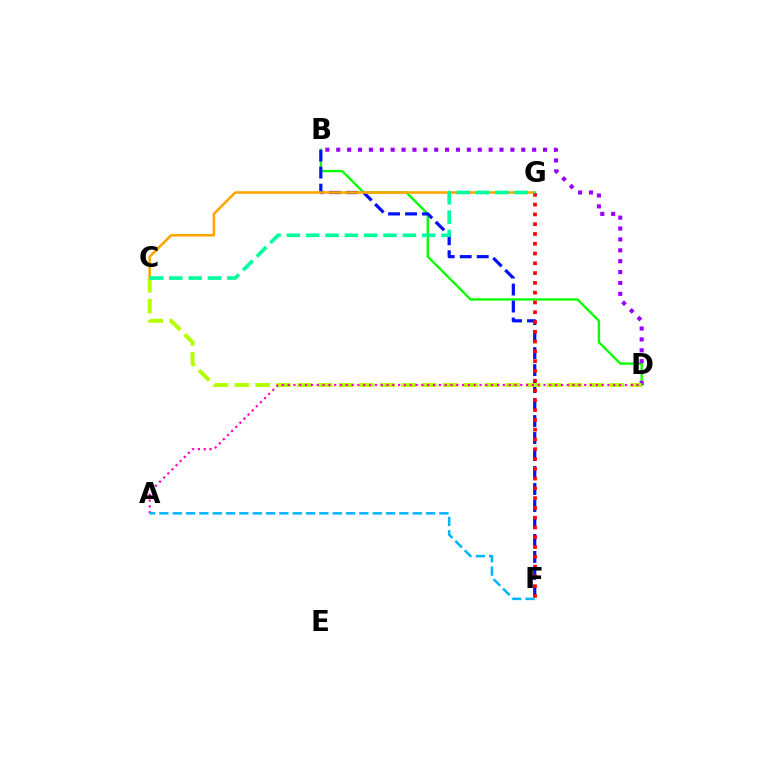{('B', 'D'): [{'color': '#08ff00', 'line_style': 'solid', 'thickness': 1.68}, {'color': '#9b00ff', 'line_style': 'dotted', 'thickness': 2.96}], ('B', 'F'): [{'color': '#0010ff', 'line_style': 'dashed', 'thickness': 2.31}], ('C', 'D'): [{'color': '#b3ff00', 'line_style': 'dashed', 'thickness': 2.83}], ('C', 'G'): [{'color': '#ffa500', 'line_style': 'solid', 'thickness': 1.84}, {'color': '#00ff9d', 'line_style': 'dashed', 'thickness': 2.63}], ('F', 'G'): [{'color': '#ff0000', 'line_style': 'dotted', 'thickness': 2.66}], ('A', 'D'): [{'color': '#ff00bd', 'line_style': 'dotted', 'thickness': 1.58}], ('A', 'F'): [{'color': '#00b5ff', 'line_style': 'dashed', 'thickness': 1.81}]}